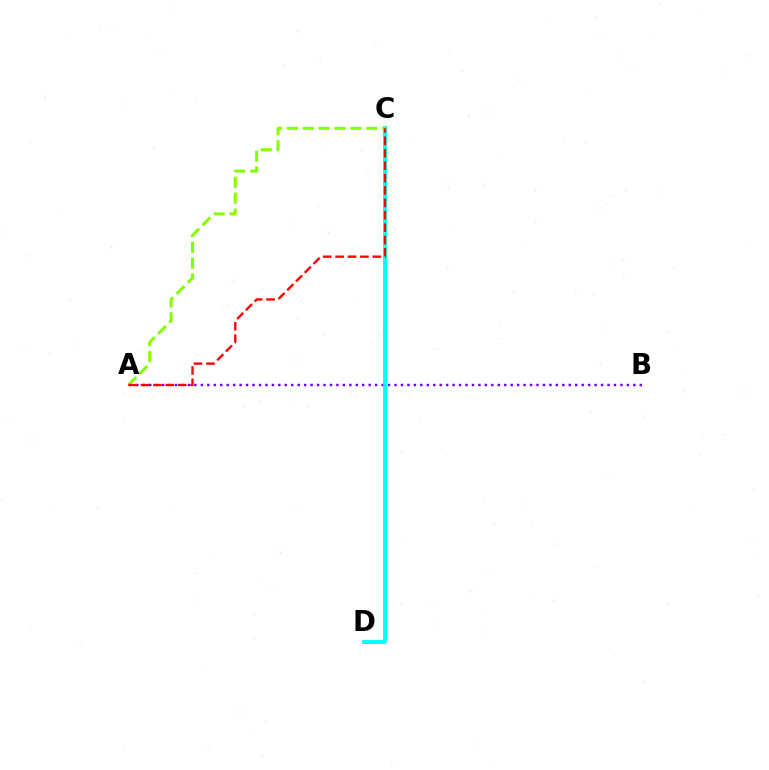{('A', 'B'): [{'color': '#7200ff', 'line_style': 'dotted', 'thickness': 1.75}], ('C', 'D'): [{'color': '#00fff6', 'line_style': 'solid', 'thickness': 2.79}], ('A', 'C'): [{'color': '#84ff00', 'line_style': 'dashed', 'thickness': 2.16}, {'color': '#ff0000', 'line_style': 'dashed', 'thickness': 1.68}]}